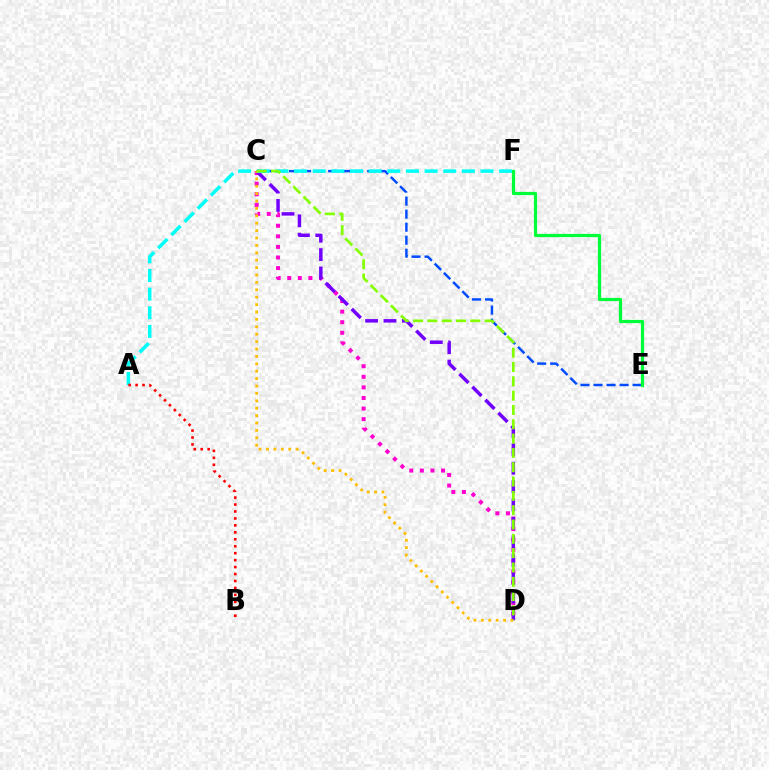{('C', 'D'): [{'color': '#ff00cf', 'line_style': 'dotted', 'thickness': 2.87}, {'color': '#7200ff', 'line_style': 'dashed', 'thickness': 2.5}, {'color': '#ffbd00', 'line_style': 'dotted', 'thickness': 2.01}, {'color': '#84ff00', 'line_style': 'dashed', 'thickness': 1.95}], ('C', 'E'): [{'color': '#004bff', 'line_style': 'dashed', 'thickness': 1.77}], ('A', 'F'): [{'color': '#00fff6', 'line_style': 'dashed', 'thickness': 2.53}], ('E', 'F'): [{'color': '#00ff39', 'line_style': 'solid', 'thickness': 2.3}], ('A', 'B'): [{'color': '#ff0000', 'line_style': 'dotted', 'thickness': 1.89}]}